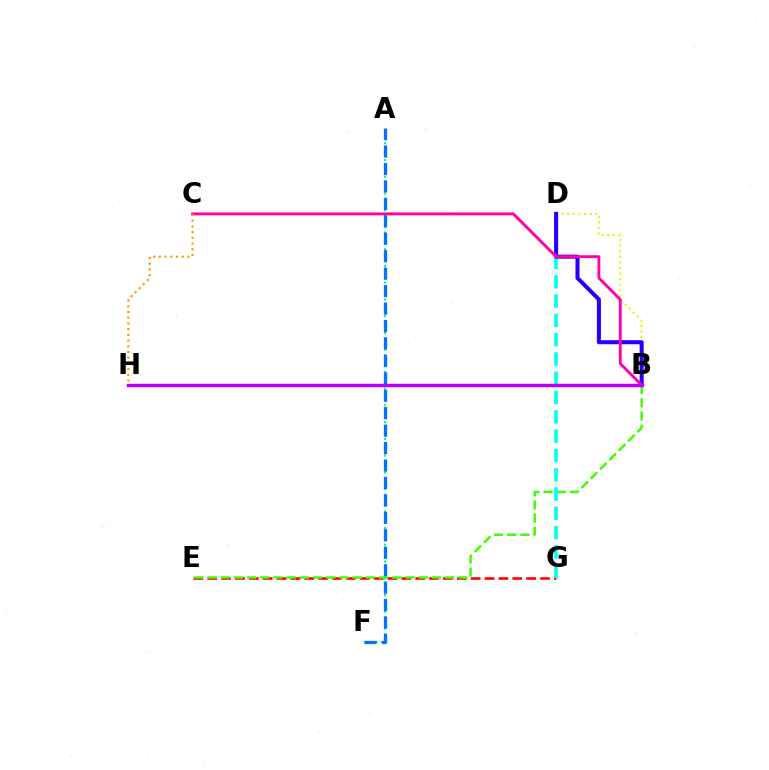{('B', 'D'): [{'color': '#d1ff00', 'line_style': 'dotted', 'thickness': 1.52}, {'color': '#2500ff', 'line_style': 'solid', 'thickness': 2.92}], ('E', 'G'): [{'color': '#ff0000', 'line_style': 'dashed', 'thickness': 1.88}], ('B', 'E'): [{'color': '#3dff00', 'line_style': 'dashed', 'thickness': 1.79}], ('D', 'G'): [{'color': '#00fff6', 'line_style': 'dashed', 'thickness': 2.62}], ('A', 'F'): [{'color': '#00ff5c', 'line_style': 'dotted', 'thickness': 1.52}, {'color': '#0074ff', 'line_style': 'dashed', 'thickness': 2.37}], ('B', 'C'): [{'color': '#ff00ac', 'line_style': 'solid', 'thickness': 2.07}], ('C', 'H'): [{'color': '#ff9400', 'line_style': 'dotted', 'thickness': 1.55}], ('B', 'H'): [{'color': '#b900ff', 'line_style': 'solid', 'thickness': 2.48}]}